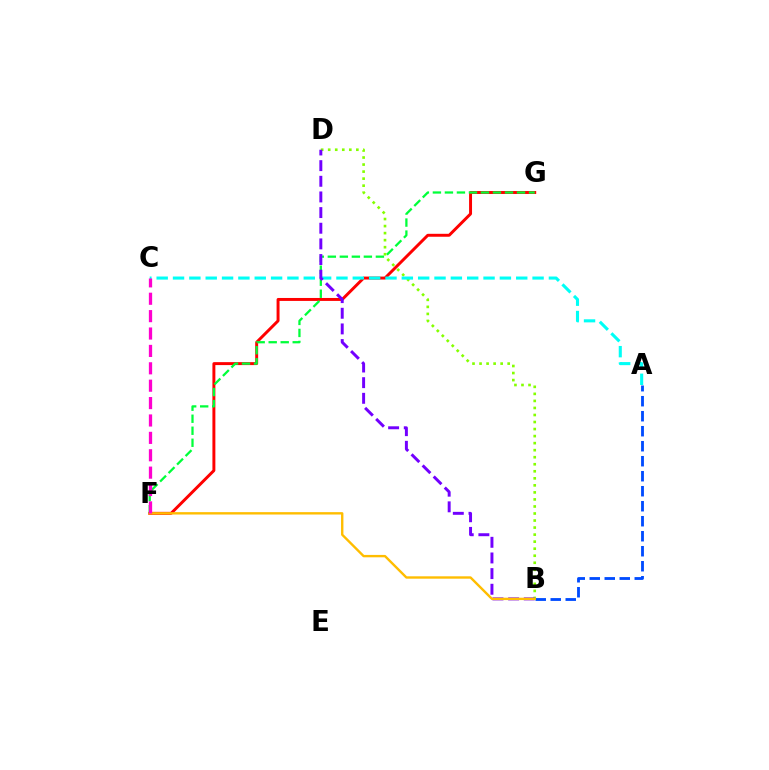{('B', 'D'): [{'color': '#84ff00', 'line_style': 'dotted', 'thickness': 1.91}, {'color': '#7200ff', 'line_style': 'dashed', 'thickness': 2.13}], ('F', 'G'): [{'color': '#ff0000', 'line_style': 'solid', 'thickness': 2.12}, {'color': '#00ff39', 'line_style': 'dashed', 'thickness': 1.63}], ('A', 'B'): [{'color': '#004bff', 'line_style': 'dashed', 'thickness': 2.04}], ('A', 'C'): [{'color': '#00fff6', 'line_style': 'dashed', 'thickness': 2.22}], ('B', 'F'): [{'color': '#ffbd00', 'line_style': 'solid', 'thickness': 1.72}], ('C', 'F'): [{'color': '#ff00cf', 'line_style': 'dashed', 'thickness': 2.36}]}